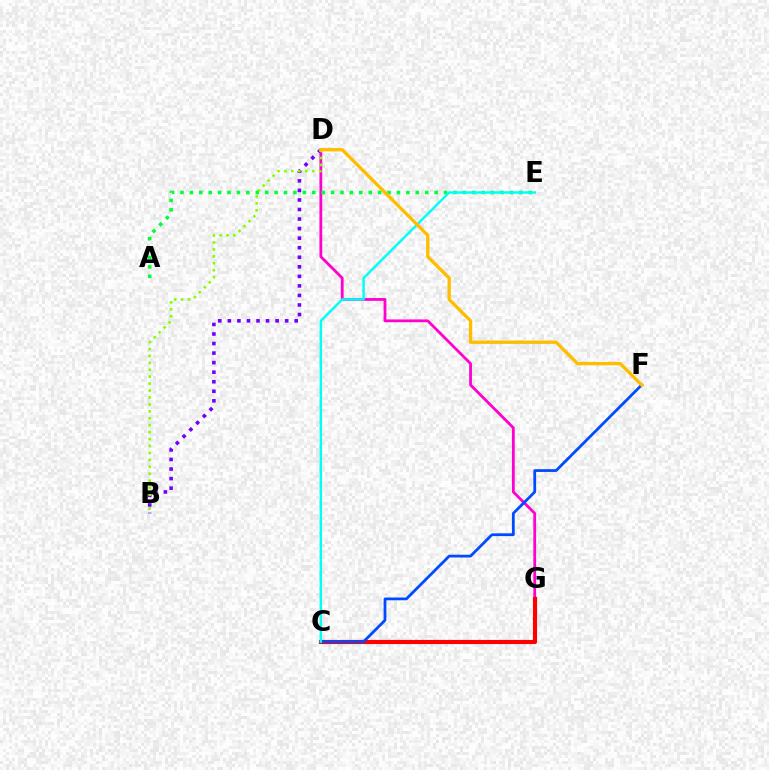{('D', 'G'): [{'color': '#ff00cf', 'line_style': 'solid', 'thickness': 2.01}], ('B', 'D'): [{'color': '#7200ff', 'line_style': 'dotted', 'thickness': 2.59}, {'color': '#84ff00', 'line_style': 'dotted', 'thickness': 1.88}], ('C', 'G'): [{'color': '#ff0000', 'line_style': 'solid', 'thickness': 2.98}], ('C', 'F'): [{'color': '#004bff', 'line_style': 'solid', 'thickness': 1.99}], ('A', 'E'): [{'color': '#00ff39', 'line_style': 'dotted', 'thickness': 2.56}], ('C', 'E'): [{'color': '#00fff6', 'line_style': 'solid', 'thickness': 1.77}], ('D', 'F'): [{'color': '#ffbd00', 'line_style': 'solid', 'thickness': 2.39}]}